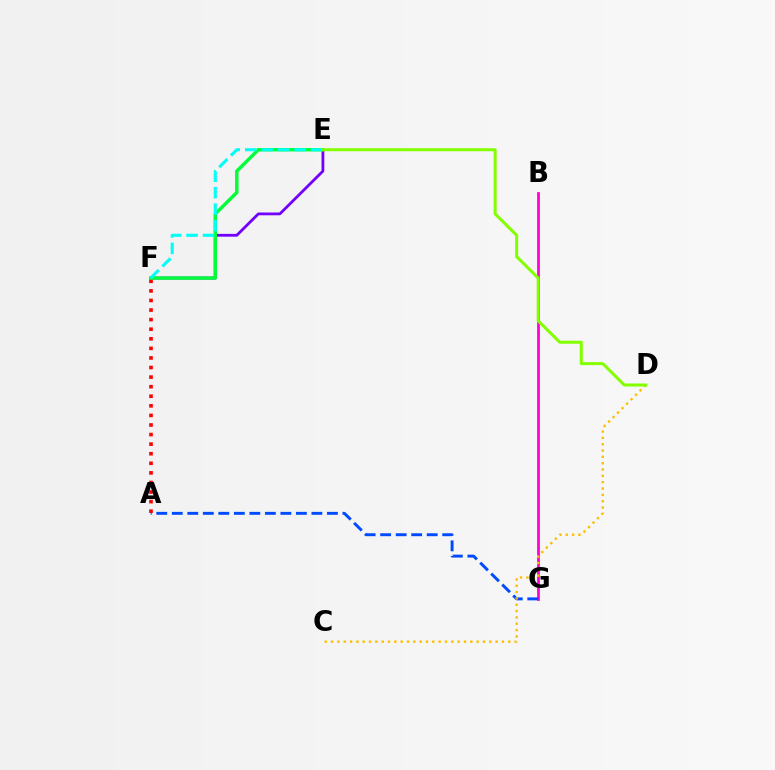{('E', 'F'): [{'color': '#7200ff', 'line_style': 'solid', 'thickness': 2.01}, {'color': '#00ff39', 'line_style': 'solid', 'thickness': 2.47}, {'color': '#00fff6', 'line_style': 'dashed', 'thickness': 2.24}], ('B', 'G'): [{'color': '#ff00cf', 'line_style': 'solid', 'thickness': 1.98}], ('A', 'F'): [{'color': '#ff0000', 'line_style': 'dotted', 'thickness': 2.6}], ('A', 'G'): [{'color': '#004bff', 'line_style': 'dashed', 'thickness': 2.11}], ('C', 'D'): [{'color': '#ffbd00', 'line_style': 'dotted', 'thickness': 1.72}], ('D', 'E'): [{'color': '#84ff00', 'line_style': 'solid', 'thickness': 2.18}]}